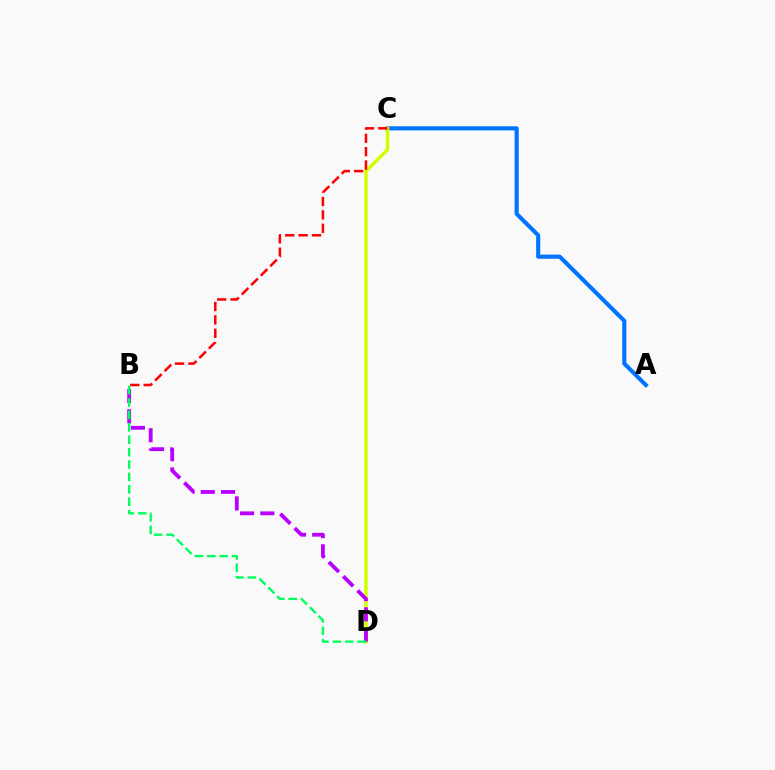{('A', 'C'): [{'color': '#0074ff', 'line_style': 'solid', 'thickness': 2.96}], ('C', 'D'): [{'color': '#d1ff00', 'line_style': 'solid', 'thickness': 2.52}], ('B', 'D'): [{'color': '#b900ff', 'line_style': 'dashed', 'thickness': 2.75}, {'color': '#00ff5c', 'line_style': 'dashed', 'thickness': 1.68}], ('B', 'C'): [{'color': '#ff0000', 'line_style': 'dashed', 'thickness': 1.82}]}